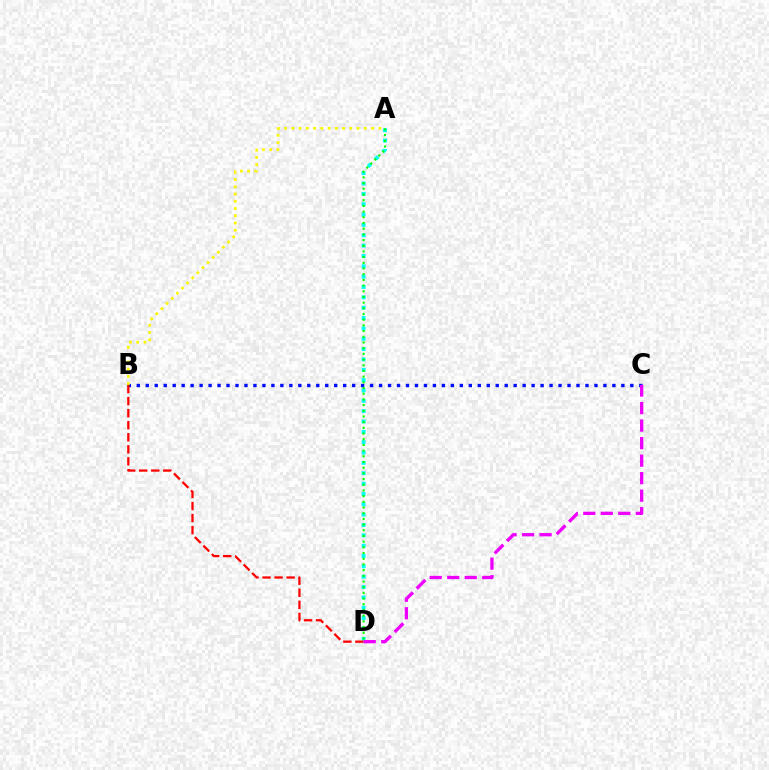{('B', 'C'): [{'color': '#0010ff', 'line_style': 'dotted', 'thickness': 2.44}], ('A', 'D'): [{'color': '#00fff6', 'line_style': 'dotted', 'thickness': 2.81}, {'color': '#08ff00', 'line_style': 'dotted', 'thickness': 1.55}], ('B', 'D'): [{'color': '#ff0000', 'line_style': 'dashed', 'thickness': 1.64}], ('A', 'B'): [{'color': '#fcf500', 'line_style': 'dotted', 'thickness': 1.97}], ('C', 'D'): [{'color': '#ee00ff', 'line_style': 'dashed', 'thickness': 2.38}]}